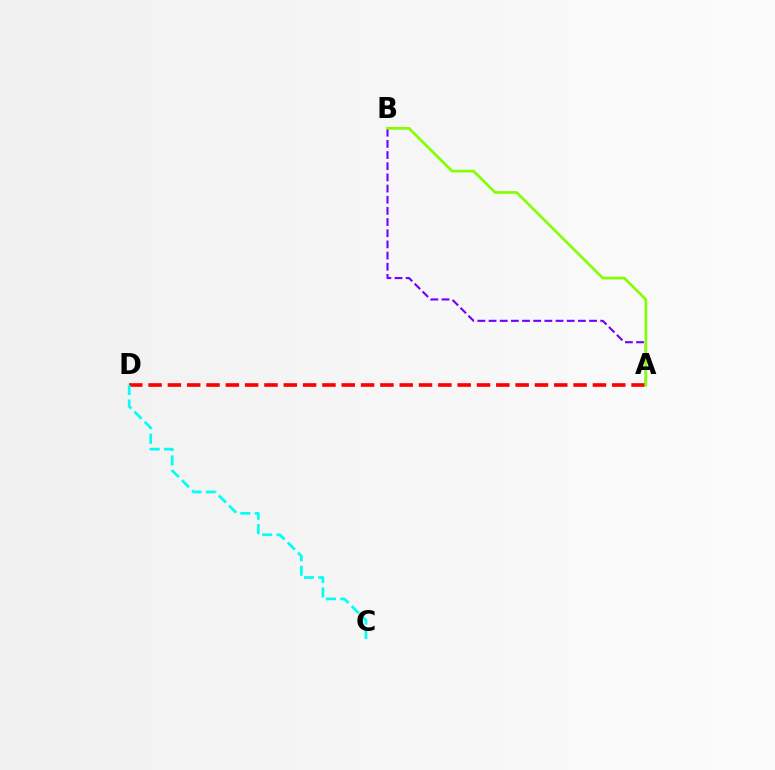{('A', 'D'): [{'color': '#ff0000', 'line_style': 'dashed', 'thickness': 2.62}], ('A', 'B'): [{'color': '#7200ff', 'line_style': 'dashed', 'thickness': 1.52}, {'color': '#84ff00', 'line_style': 'solid', 'thickness': 1.94}], ('C', 'D'): [{'color': '#00fff6', 'line_style': 'dashed', 'thickness': 1.96}]}